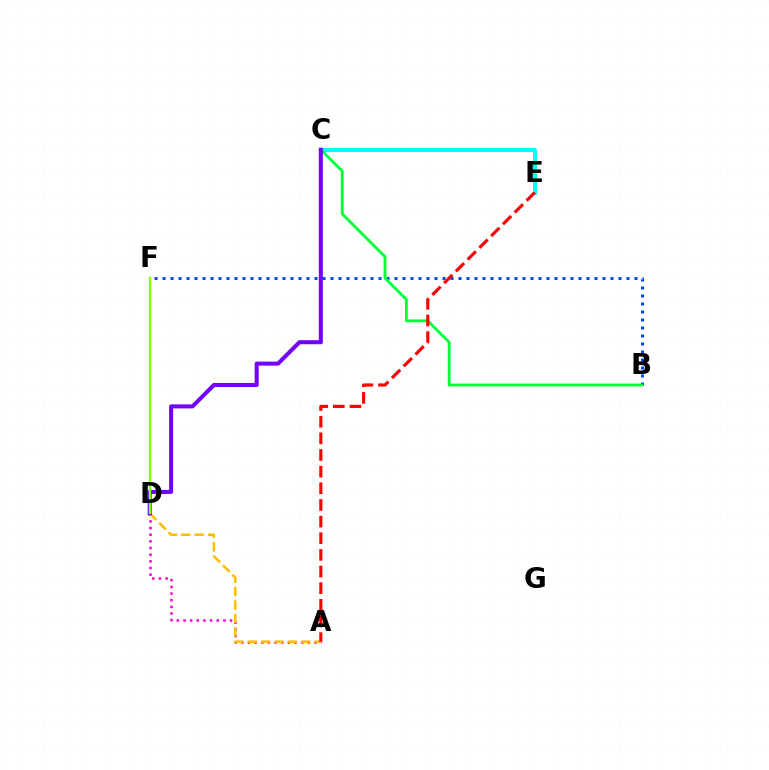{('C', 'E'): [{'color': '#00fff6', 'line_style': 'solid', 'thickness': 2.91}], ('B', 'F'): [{'color': '#004bff', 'line_style': 'dotted', 'thickness': 2.17}], ('B', 'C'): [{'color': '#00ff39', 'line_style': 'solid', 'thickness': 2.02}], ('A', 'D'): [{'color': '#ff00cf', 'line_style': 'dotted', 'thickness': 1.81}, {'color': '#ffbd00', 'line_style': 'dashed', 'thickness': 1.82}], ('C', 'D'): [{'color': '#7200ff', 'line_style': 'solid', 'thickness': 2.91}], ('A', 'E'): [{'color': '#ff0000', 'line_style': 'dashed', 'thickness': 2.26}], ('D', 'F'): [{'color': '#84ff00', 'line_style': 'solid', 'thickness': 1.67}]}